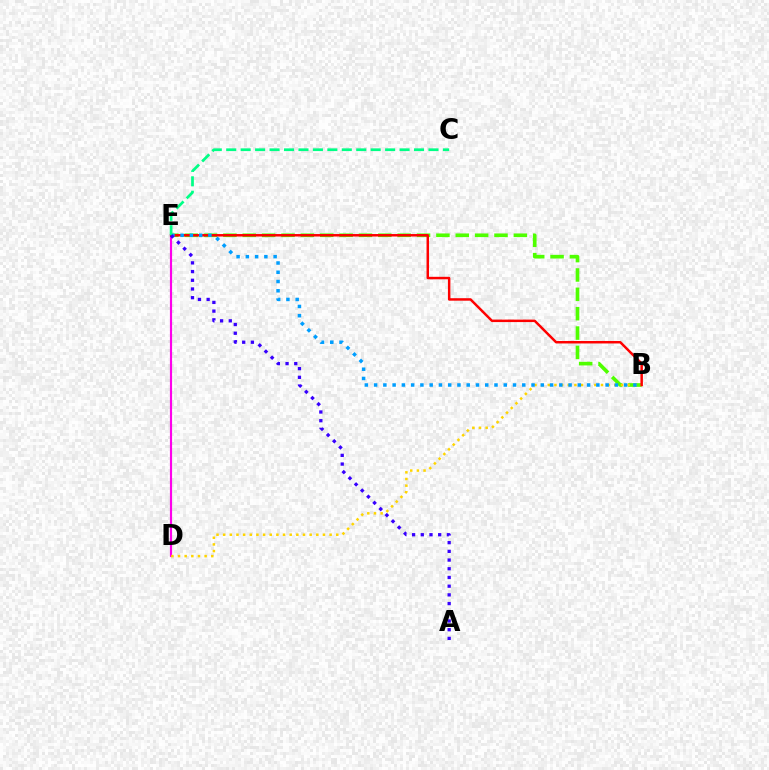{('B', 'E'): [{'color': '#4fff00', 'line_style': 'dashed', 'thickness': 2.63}, {'color': '#ff0000', 'line_style': 'solid', 'thickness': 1.79}, {'color': '#009eff', 'line_style': 'dotted', 'thickness': 2.52}], ('D', 'E'): [{'color': '#ff00ed', 'line_style': 'solid', 'thickness': 1.56}], ('B', 'D'): [{'color': '#ffd500', 'line_style': 'dotted', 'thickness': 1.81}], ('C', 'E'): [{'color': '#00ff86', 'line_style': 'dashed', 'thickness': 1.96}], ('A', 'E'): [{'color': '#3700ff', 'line_style': 'dotted', 'thickness': 2.36}]}